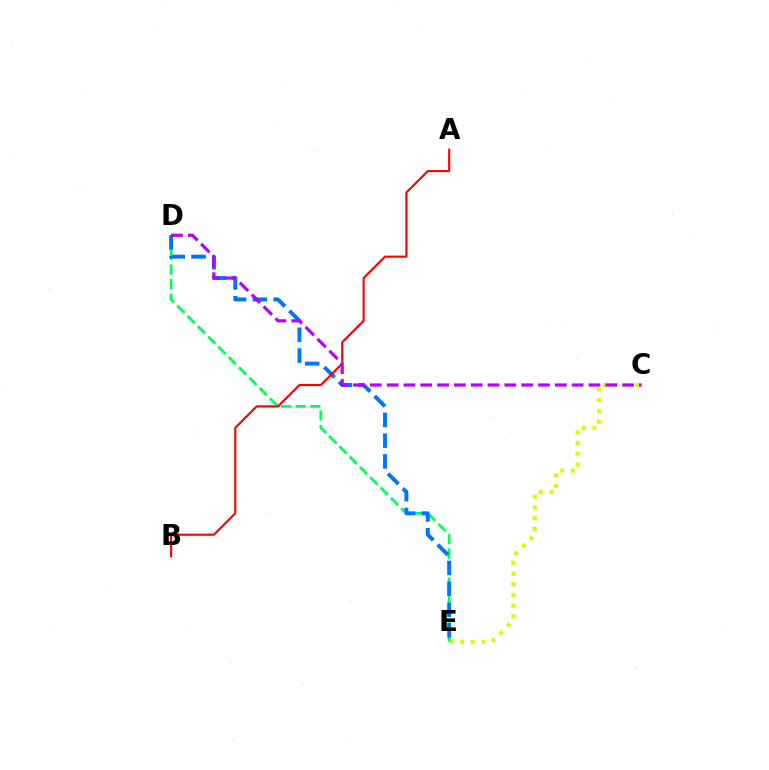{('C', 'E'): [{'color': '#d1ff00', 'line_style': 'dotted', 'thickness': 2.91}], ('D', 'E'): [{'color': '#00ff5c', 'line_style': 'dashed', 'thickness': 1.98}, {'color': '#0074ff', 'line_style': 'dashed', 'thickness': 2.83}], ('A', 'B'): [{'color': '#ff0000', 'line_style': 'solid', 'thickness': 1.53}], ('C', 'D'): [{'color': '#b900ff', 'line_style': 'dashed', 'thickness': 2.28}]}